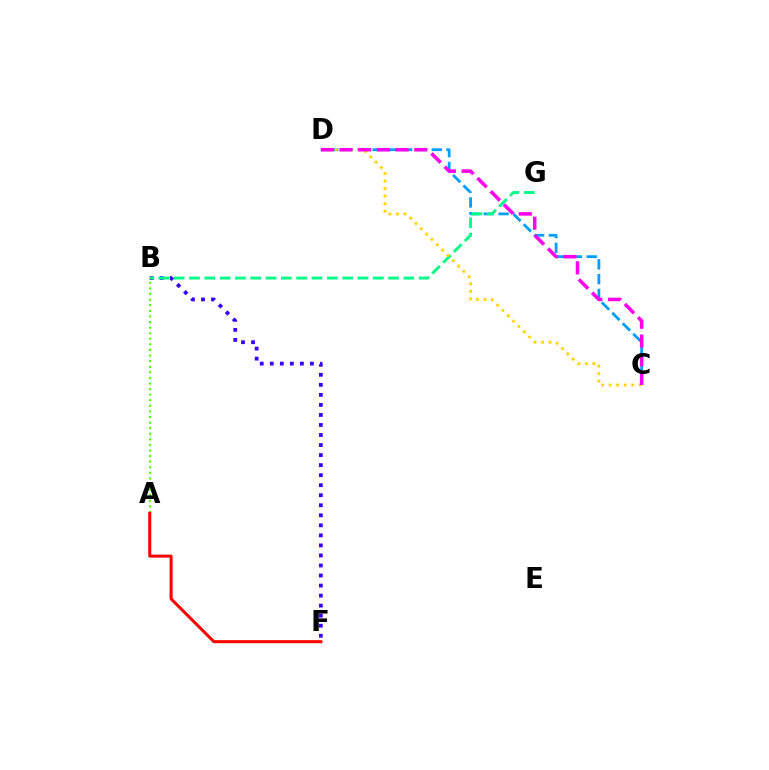{('C', 'D'): [{'color': '#009eff', 'line_style': 'dashed', 'thickness': 2.01}, {'color': '#ffd500', 'line_style': 'dotted', 'thickness': 2.05}, {'color': '#ff00ed', 'line_style': 'dashed', 'thickness': 2.54}], ('B', 'F'): [{'color': '#3700ff', 'line_style': 'dotted', 'thickness': 2.73}], ('B', 'G'): [{'color': '#00ff86', 'line_style': 'dashed', 'thickness': 2.08}], ('A', 'B'): [{'color': '#4fff00', 'line_style': 'dotted', 'thickness': 1.52}], ('A', 'F'): [{'color': '#ff0000', 'line_style': 'solid', 'thickness': 2.17}]}